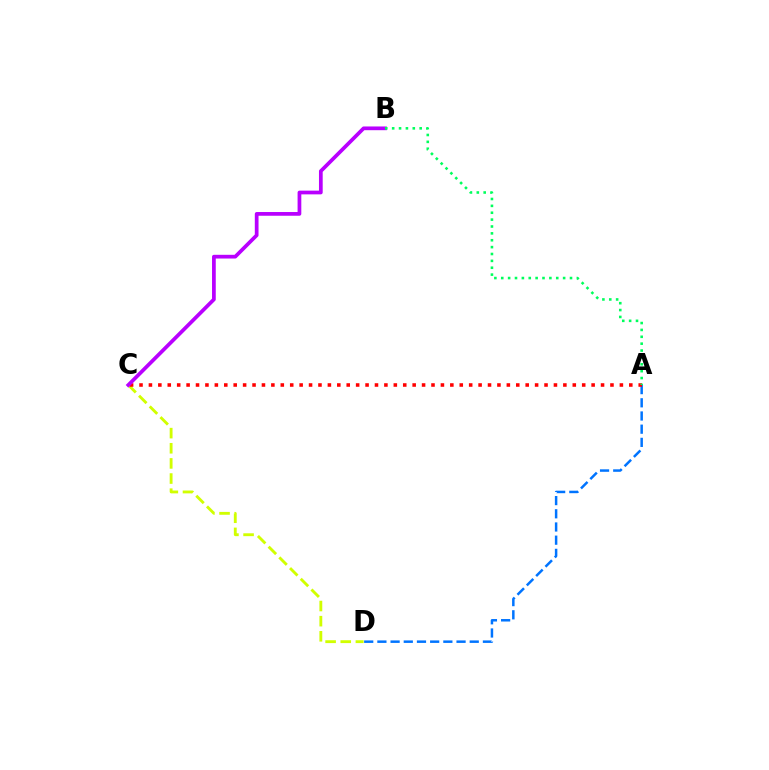{('C', 'D'): [{'color': '#d1ff00', 'line_style': 'dashed', 'thickness': 2.06}], ('A', 'D'): [{'color': '#0074ff', 'line_style': 'dashed', 'thickness': 1.79}], ('A', 'C'): [{'color': '#ff0000', 'line_style': 'dotted', 'thickness': 2.56}], ('B', 'C'): [{'color': '#b900ff', 'line_style': 'solid', 'thickness': 2.68}], ('A', 'B'): [{'color': '#00ff5c', 'line_style': 'dotted', 'thickness': 1.87}]}